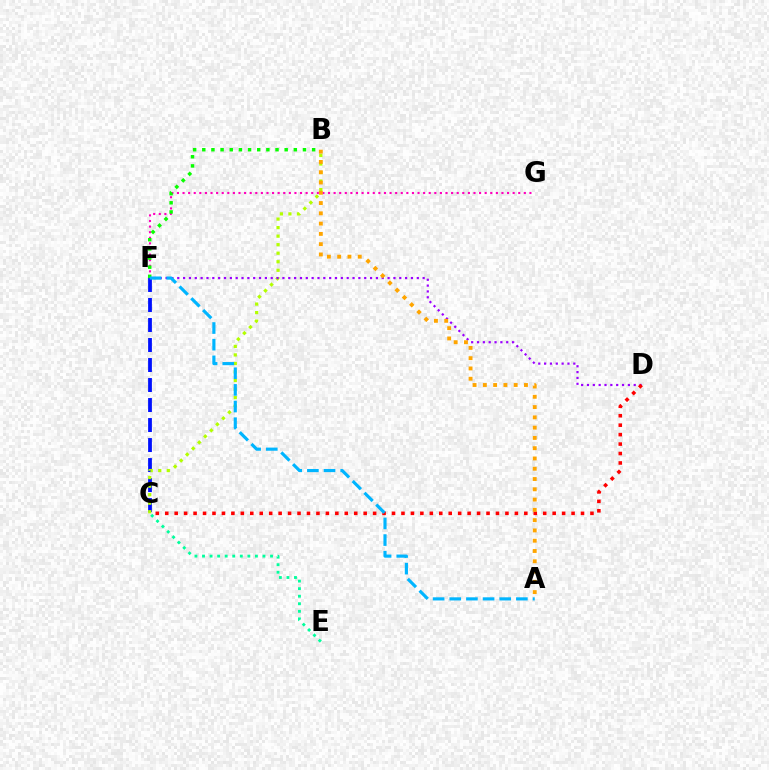{('C', 'F'): [{'color': '#0010ff', 'line_style': 'dashed', 'thickness': 2.72}], ('F', 'G'): [{'color': '#ff00bd', 'line_style': 'dotted', 'thickness': 1.52}], ('B', 'C'): [{'color': '#b3ff00', 'line_style': 'dotted', 'thickness': 2.32}], ('D', 'F'): [{'color': '#9b00ff', 'line_style': 'dotted', 'thickness': 1.59}], ('B', 'F'): [{'color': '#08ff00', 'line_style': 'dotted', 'thickness': 2.49}], ('C', 'D'): [{'color': '#ff0000', 'line_style': 'dotted', 'thickness': 2.57}], ('C', 'E'): [{'color': '#00ff9d', 'line_style': 'dotted', 'thickness': 2.05}], ('A', 'B'): [{'color': '#ffa500', 'line_style': 'dotted', 'thickness': 2.79}], ('A', 'F'): [{'color': '#00b5ff', 'line_style': 'dashed', 'thickness': 2.26}]}